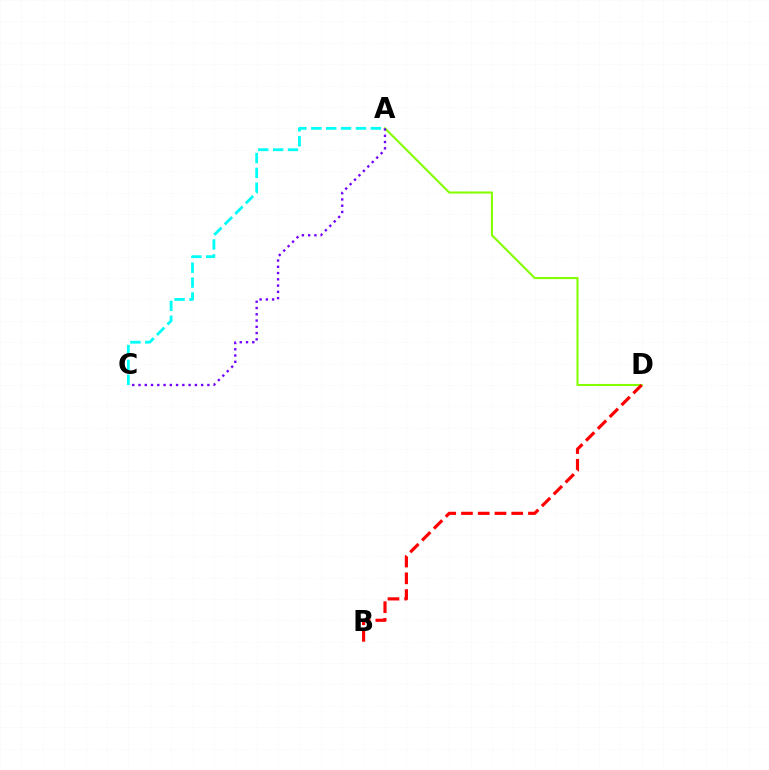{('A', 'D'): [{'color': '#84ff00', 'line_style': 'solid', 'thickness': 1.51}], ('A', 'C'): [{'color': '#00fff6', 'line_style': 'dashed', 'thickness': 2.02}, {'color': '#7200ff', 'line_style': 'dotted', 'thickness': 1.7}], ('B', 'D'): [{'color': '#ff0000', 'line_style': 'dashed', 'thickness': 2.28}]}